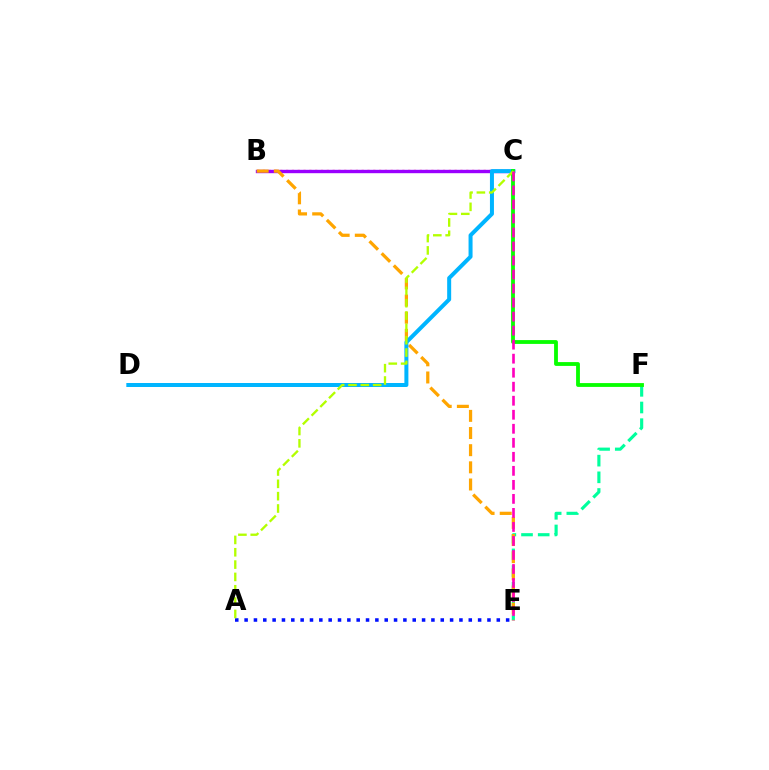{('B', 'C'): [{'color': '#ff0000', 'line_style': 'dotted', 'thickness': 1.58}, {'color': '#9b00ff', 'line_style': 'solid', 'thickness': 2.44}], ('E', 'F'): [{'color': '#00ff9d', 'line_style': 'dashed', 'thickness': 2.27}], ('B', 'E'): [{'color': '#ffa500', 'line_style': 'dashed', 'thickness': 2.33}], ('C', 'D'): [{'color': '#00b5ff', 'line_style': 'solid', 'thickness': 2.88}], ('A', 'E'): [{'color': '#0010ff', 'line_style': 'dotted', 'thickness': 2.54}], ('C', 'F'): [{'color': '#08ff00', 'line_style': 'solid', 'thickness': 2.75}], ('A', 'C'): [{'color': '#b3ff00', 'line_style': 'dashed', 'thickness': 1.68}], ('C', 'E'): [{'color': '#ff00bd', 'line_style': 'dashed', 'thickness': 1.9}]}